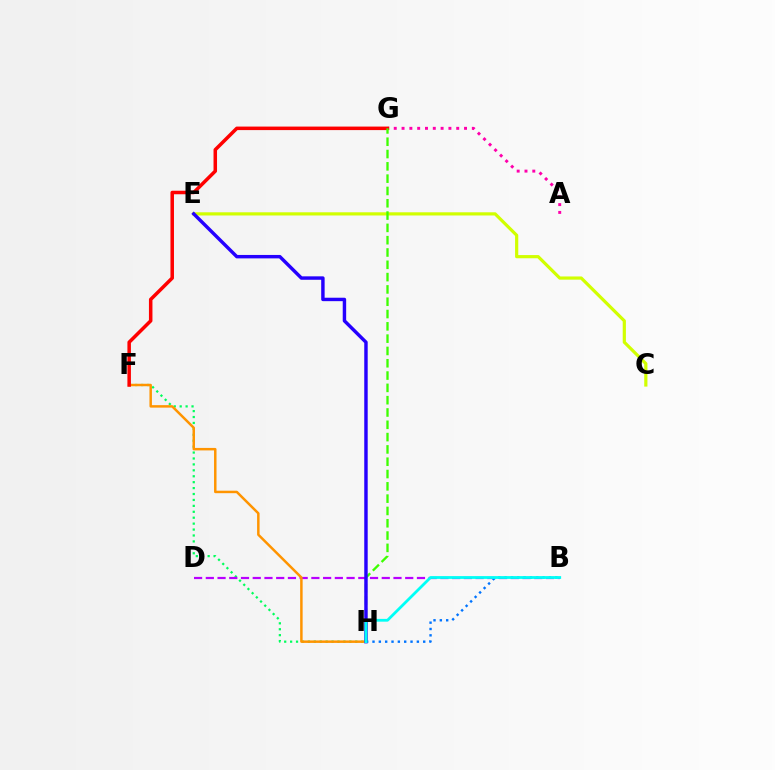{('F', 'H'): [{'color': '#00ff5c', 'line_style': 'dotted', 'thickness': 1.61}, {'color': '#ff9400', 'line_style': 'solid', 'thickness': 1.78}], ('C', 'E'): [{'color': '#d1ff00', 'line_style': 'solid', 'thickness': 2.3}], ('B', 'D'): [{'color': '#b900ff', 'line_style': 'dashed', 'thickness': 1.59}], ('A', 'G'): [{'color': '#ff00ac', 'line_style': 'dotted', 'thickness': 2.12}], ('F', 'G'): [{'color': '#ff0000', 'line_style': 'solid', 'thickness': 2.53}], ('G', 'H'): [{'color': '#3dff00', 'line_style': 'dashed', 'thickness': 1.67}], ('E', 'H'): [{'color': '#2500ff', 'line_style': 'solid', 'thickness': 2.47}], ('B', 'H'): [{'color': '#0074ff', 'line_style': 'dotted', 'thickness': 1.72}, {'color': '#00fff6', 'line_style': 'solid', 'thickness': 2.01}]}